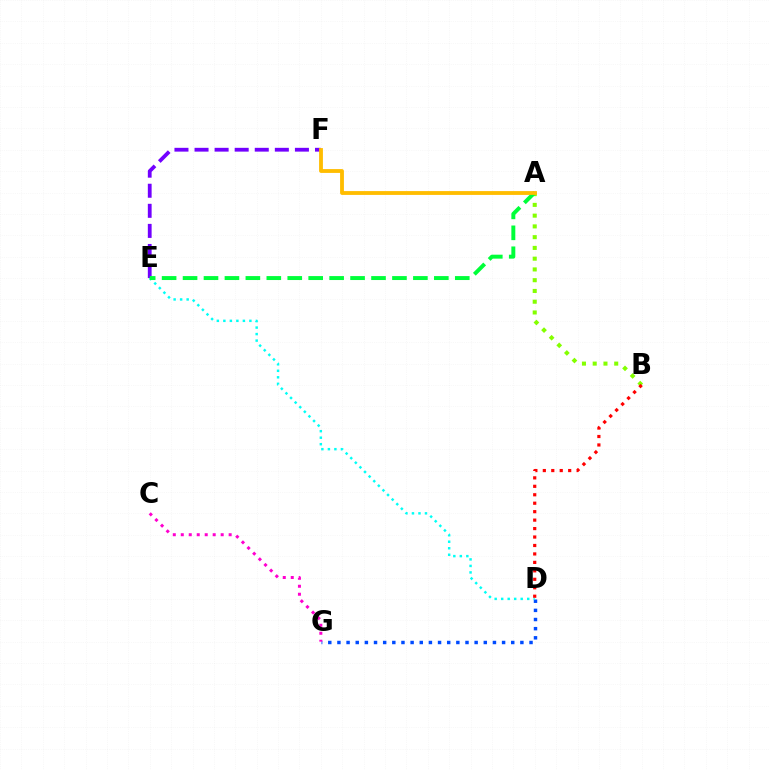{('D', 'G'): [{'color': '#004bff', 'line_style': 'dotted', 'thickness': 2.49}], ('A', 'B'): [{'color': '#84ff00', 'line_style': 'dotted', 'thickness': 2.92}], ('D', 'E'): [{'color': '#00fff6', 'line_style': 'dotted', 'thickness': 1.77}], ('E', 'F'): [{'color': '#7200ff', 'line_style': 'dashed', 'thickness': 2.73}], ('A', 'E'): [{'color': '#00ff39', 'line_style': 'dashed', 'thickness': 2.84}], ('C', 'G'): [{'color': '#ff00cf', 'line_style': 'dotted', 'thickness': 2.17}], ('B', 'D'): [{'color': '#ff0000', 'line_style': 'dotted', 'thickness': 2.3}], ('A', 'F'): [{'color': '#ffbd00', 'line_style': 'solid', 'thickness': 2.75}]}